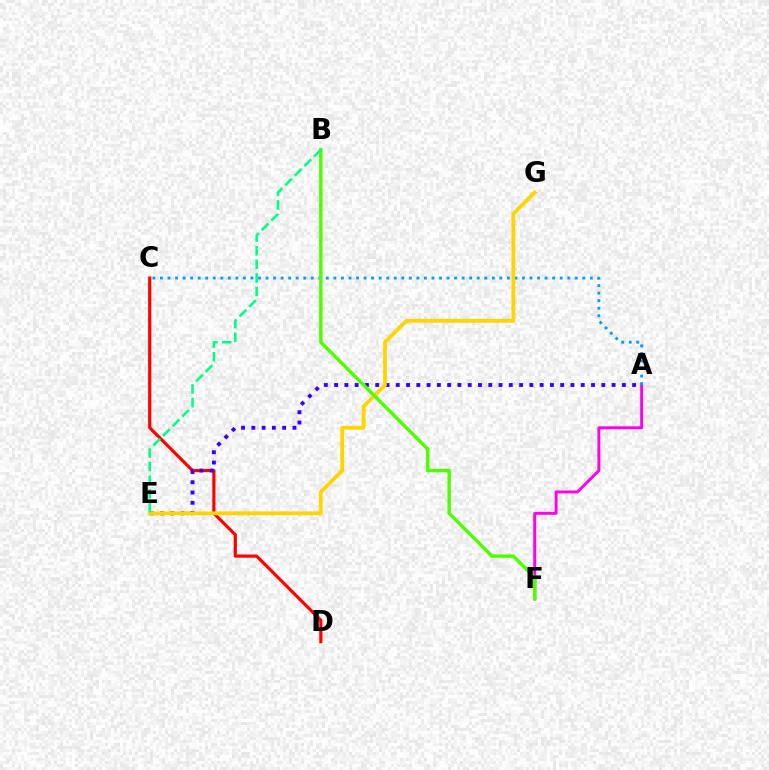{('A', 'F'): [{'color': '#ff00ed', 'line_style': 'solid', 'thickness': 2.13}], ('C', 'D'): [{'color': '#ff0000', 'line_style': 'solid', 'thickness': 2.28}], ('A', 'E'): [{'color': '#3700ff', 'line_style': 'dotted', 'thickness': 2.79}], ('A', 'C'): [{'color': '#009eff', 'line_style': 'dotted', 'thickness': 2.05}], ('E', 'G'): [{'color': '#ffd500', 'line_style': 'solid', 'thickness': 2.73}], ('B', 'F'): [{'color': '#4fff00', 'line_style': 'solid', 'thickness': 2.48}], ('B', 'E'): [{'color': '#00ff86', 'line_style': 'dashed', 'thickness': 1.85}]}